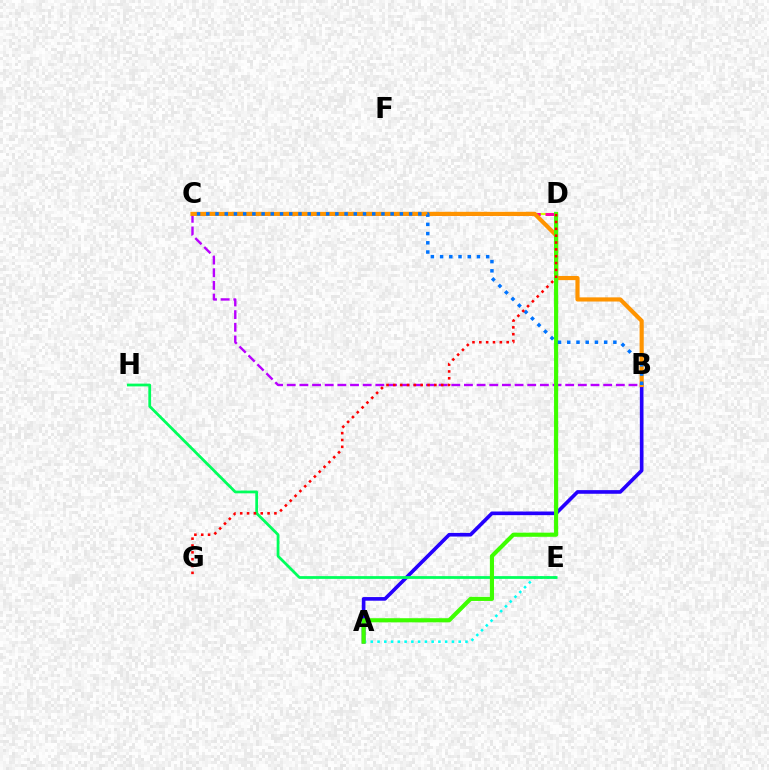{('A', 'B'): [{'color': '#2500ff', 'line_style': 'solid', 'thickness': 2.62}], ('C', 'D'): [{'color': '#d1ff00', 'line_style': 'solid', 'thickness': 1.53}, {'color': '#ff00ac', 'line_style': 'dashed', 'thickness': 2.14}], ('B', 'C'): [{'color': '#b900ff', 'line_style': 'dashed', 'thickness': 1.72}, {'color': '#ff9400', 'line_style': 'solid', 'thickness': 3.0}, {'color': '#0074ff', 'line_style': 'dotted', 'thickness': 2.5}], ('A', 'E'): [{'color': '#00fff6', 'line_style': 'dotted', 'thickness': 1.84}], ('E', 'H'): [{'color': '#00ff5c', 'line_style': 'solid', 'thickness': 1.99}], ('A', 'D'): [{'color': '#3dff00', 'line_style': 'solid', 'thickness': 2.97}], ('D', 'G'): [{'color': '#ff0000', 'line_style': 'dotted', 'thickness': 1.86}]}